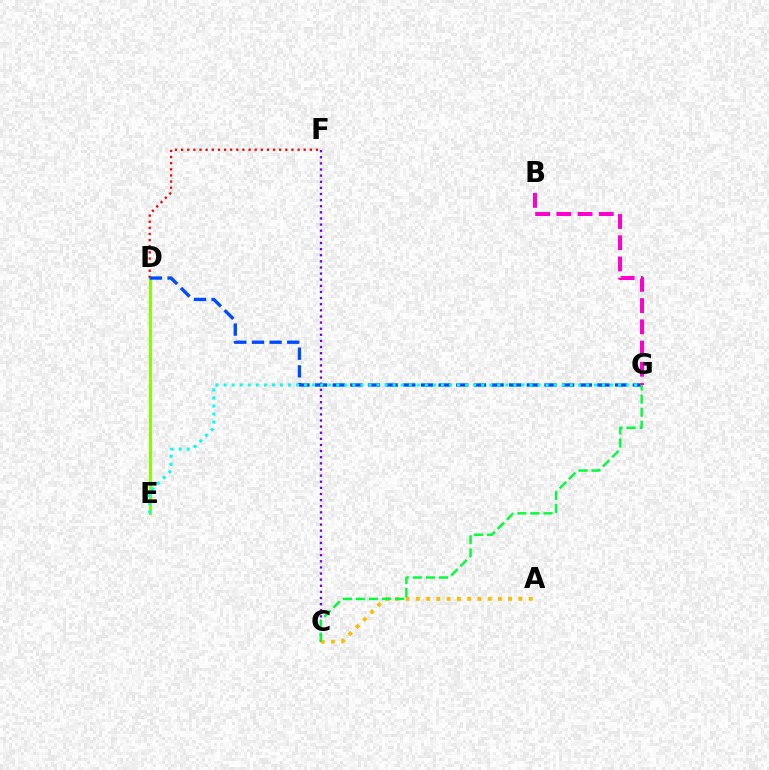{('D', 'E'): [{'color': '#84ff00', 'line_style': 'solid', 'thickness': 2.13}], ('C', 'F'): [{'color': '#7200ff', 'line_style': 'dotted', 'thickness': 1.66}], ('D', 'F'): [{'color': '#ff0000', 'line_style': 'dotted', 'thickness': 1.67}], ('A', 'C'): [{'color': '#ffbd00', 'line_style': 'dotted', 'thickness': 2.79}], ('D', 'G'): [{'color': '#004bff', 'line_style': 'dashed', 'thickness': 2.4}], ('B', 'G'): [{'color': '#ff00cf', 'line_style': 'dashed', 'thickness': 2.88}], ('E', 'G'): [{'color': '#00fff6', 'line_style': 'dotted', 'thickness': 2.19}], ('C', 'G'): [{'color': '#00ff39', 'line_style': 'dashed', 'thickness': 1.77}]}